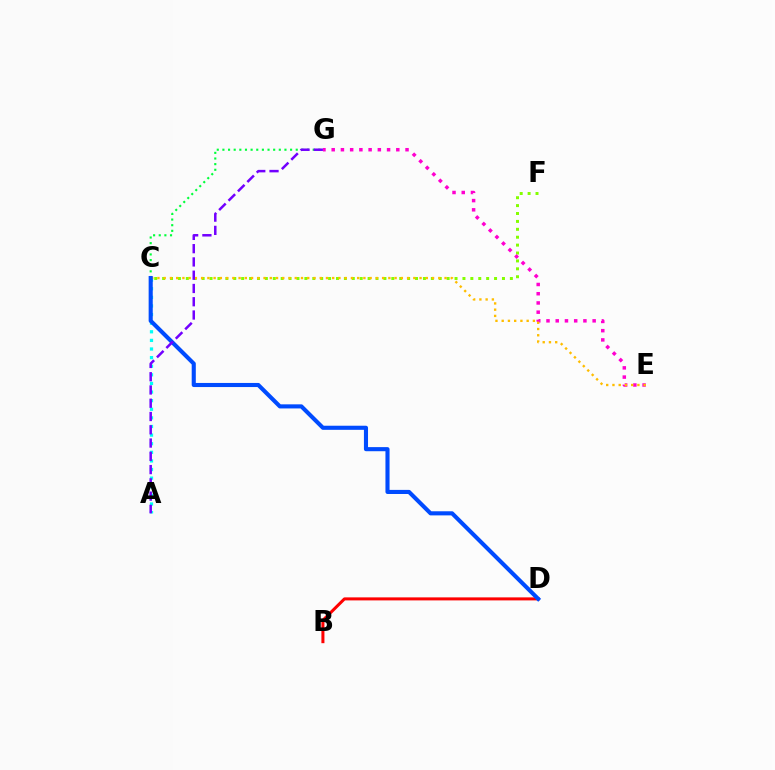{('C', 'F'): [{'color': '#84ff00', 'line_style': 'dotted', 'thickness': 2.15}], ('E', 'G'): [{'color': '#ff00cf', 'line_style': 'dotted', 'thickness': 2.51}], ('A', 'C'): [{'color': '#00fff6', 'line_style': 'dotted', 'thickness': 2.34}], ('B', 'D'): [{'color': '#ff0000', 'line_style': 'solid', 'thickness': 2.18}], ('C', 'G'): [{'color': '#00ff39', 'line_style': 'dotted', 'thickness': 1.53}], ('C', 'E'): [{'color': '#ffbd00', 'line_style': 'dotted', 'thickness': 1.7}], ('C', 'D'): [{'color': '#004bff', 'line_style': 'solid', 'thickness': 2.95}], ('A', 'G'): [{'color': '#7200ff', 'line_style': 'dashed', 'thickness': 1.8}]}